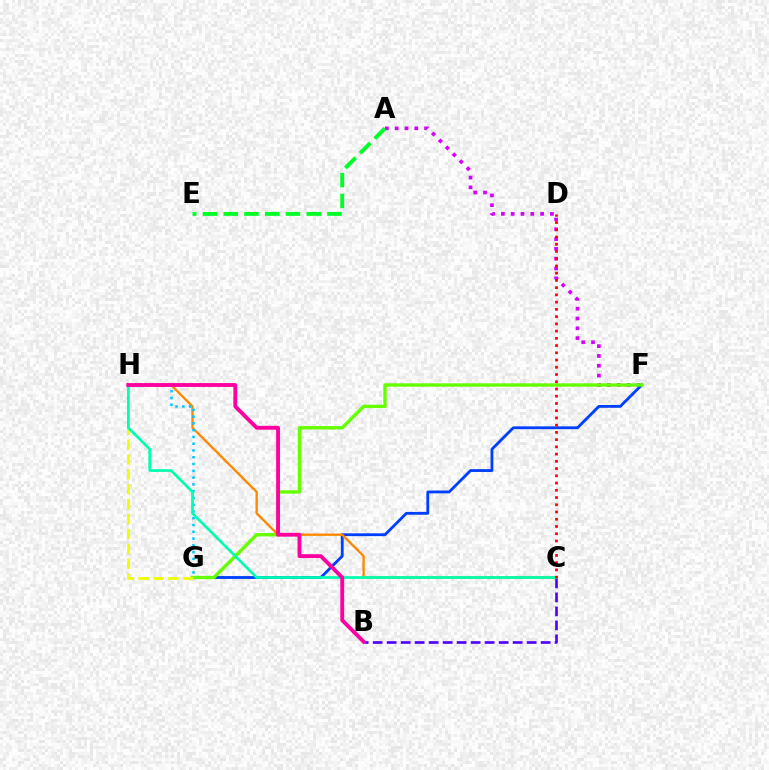{('A', 'F'): [{'color': '#d600ff', 'line_style': 'dotted', 'thickness': 2.66}], ('B', 'C'): [{'color': '#4f00ff', 'line_style': 'dashed', 'thickness': 1.9}], ('F', 'G'): [{'color': '#003fff', 'line_style': 'solid', 'thickness': 2.03}, {'color': '#66ff00', 'line_style': 'solid', 'thickness': 2.43}], ('C', 'H'): [{'color': '#ff8800', 'line_style': 'solid', 'thickness': 1.69}, {'color': '#00ffaf', 'line_style': 'solid', 'thickness': 1.97}], ('G', 'H'): [{'color': '#00c7ff', 'line_style': 'dotted', 'thickness': 1.84}, {'color': '#eeff00', 'line_style': 'dashed', 'thickness': 2.02}], ('A', 'E'): [{'color': '#00ff27', 'line_style': 'dashed', 'thickness': 2.82}], ('C', 'D'): [{'color': '#ff0000', 'line_style': 'dotted', 'thickness': 1.97}], ('B', 'H'): [{'color': '#ff00a0', 'line_style': 'solid', 'thickness': 2.77}]}